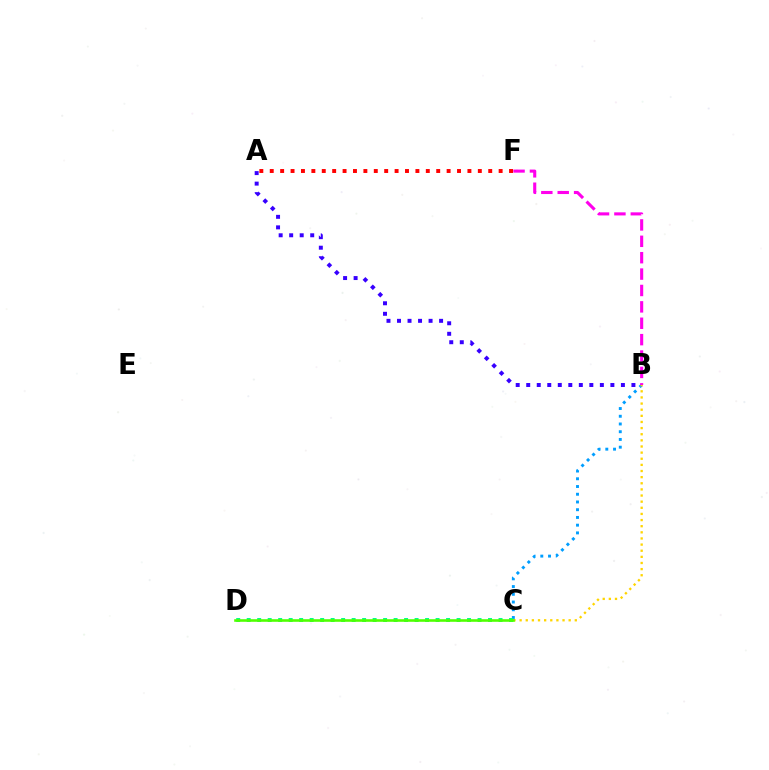{('B', 'C'): [{'color': '#009eff', 'line_style': 'dotted', 'thickness': 2.1}, {'color': '#ffd500', 'line_style': 'dotted', 'thickness': 1.67}], ('B', 'F'): [{'color': '#ff00ed', 'line_style': 'dashed', 'thickness': 2.23}], ('A', 'B'): [{'color': '#3700ff', 'line_style': 'dotted', 'thickness': 2.86}], ('C', 'D'): [{'color': '#00ff86', 'line_style': 'dotted', 'thickness': 2.85}, {'color': '#4fff00', 'line_style': 'solid', 'thickness': 1.87}], ('A', 'F'): [{'color': '#ff0000', 'line_style': 'dotted', 'thickness': 2.83}]}